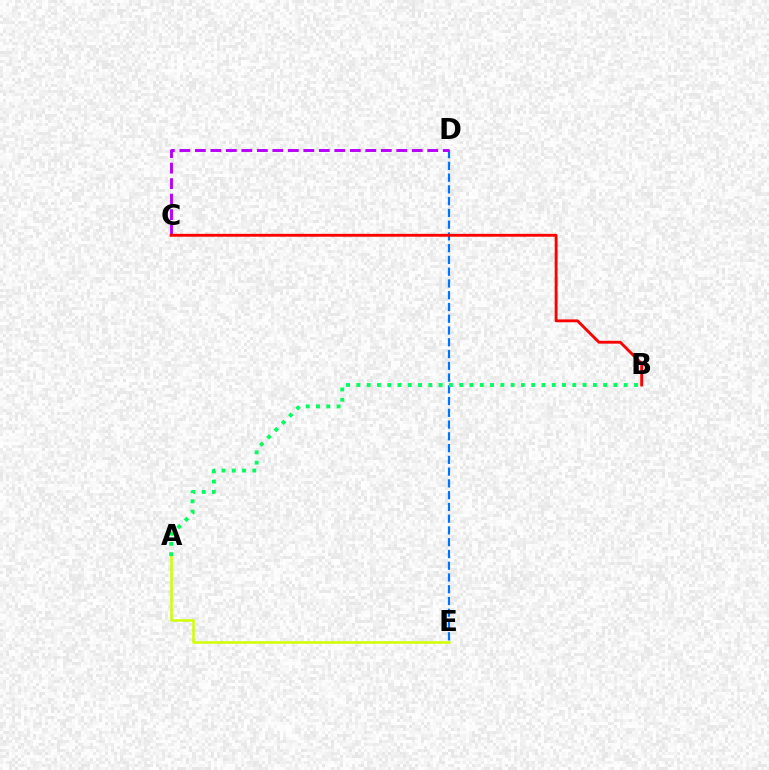{('A', 'E'): [{'color': '#d1ff00', 'line_style': 'solid', 'thickness': 1.81}], ('D', 'E'): [{'color': '#0074ff', 'line_style': 'dashed', 'thickness': 1.6}], ('C', 'D'): [{'color': '#b900ff', 'line_style': 'dashed', 'thickness': 2.1}], ('A', 'B'): [{'color': '#00ff5c', 'line_style': 'dotted', 'thickness': 2.79}], ('B', 'C'): [{'color': '#ff0000', 'line_style': 'solid', 'thickness': 2.06}]}